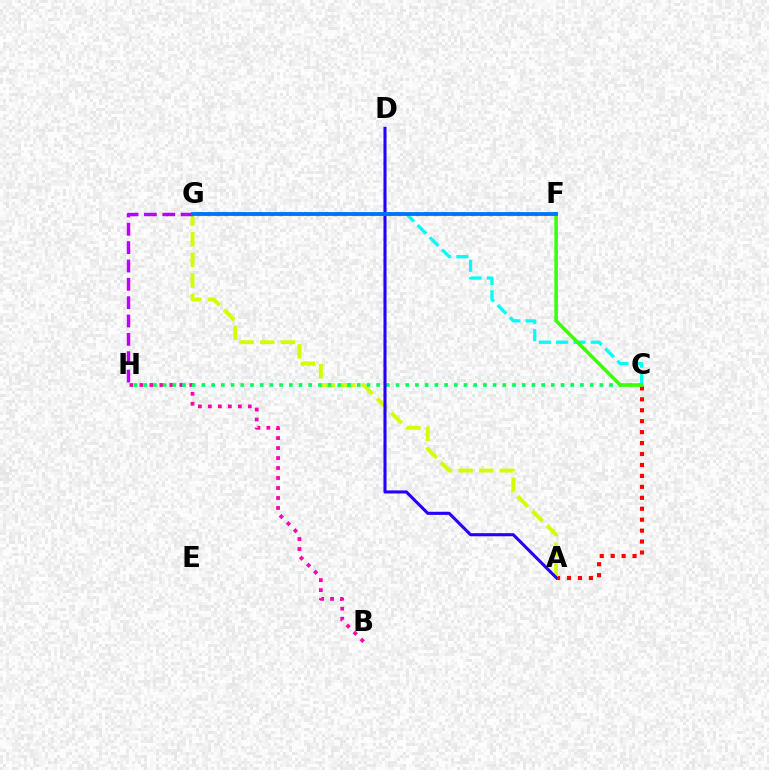{('A', 'C'): [{'color': '#ff0000', 'line_style': 'dotted', 'thickness': 2.97}], ('A', 'G'): [{'color': '#d1ff00', 'line_style': 'dashed', 'thickness': 2.81}], ('B', 'H'): [{'color': '#ff00ac', 'line_style': 'dotted', 'thickness': 2.71}], ('C', 'H'): [{'color': '#00ff5c', 'line_style': 'dotted', 'thickness': 2.64}], ('C', 'G'): [{'color': '#00fff6', 'line_style': 'dashed', 'thickness': 2.35}], ('G', 'H'): [{'color': '#b900ff', 'line_style': 'dashed', 'thickness': 2.49}], ('C', 'F'): [{'color': '#3dff00', 'line_style': 'solid', 'thickness': 2.53}], ('A', 'D'): [{'color': '#2500ff', 'line_style': 'solid', 'thickness': 2.22}], ('F', 'G'): [{'color': '#ff9400', 'line_style': 'dotted', 'thickness': 2.48}, {'color': '#0074ff', 'line_style': 'solid', 'thickness': 2.74}]}